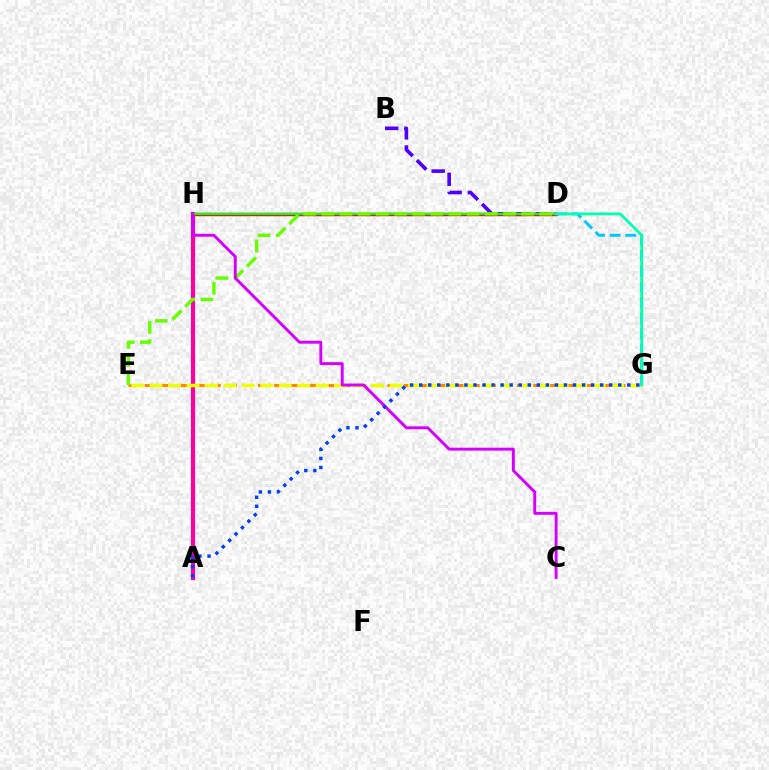{('B', 'D'): [{'color': '#4f00ff', 'line_style': 'dashed', 'thickness': 2.61}], ('A', 'H'): [{'color': '#ff00a0', 'line_style': 'solid', 'thickness': 2.98}], ('D', 'H'): [{'color': '#ff0000', 'line_style': 'solid', 'thickness': 2.47}, {'color': '#00ff27', 'line_style': 'solid', 'thickness': 1.62}], ('E', 'G'): [{'color': '#ff8800', 'line_style': 'dashed', 'thickness': 2.2}, {'color': '#eeff00', 'line_style': 'dashed', 'thickness': 2.51}], ('D', 'E'): [{'color': '#66ff00', 'line_style': 'dashed', 'thickness': 2.47}], ('D', 'G'): [{'color': '#00c7ff', 'line_style': 'dashed', 'thickness': 2.12}, {'color': '#00ffaf', 'line_style': 'solid', 'thickness': 2.02}], ('C', 'H'): [{'color': '#d600ff', 'line_style': 'solid', 'thickness': 2.1}], ('A', 'G'): [{'color': '#003fff', 'line_style': 'dotted', 'thickness': 2.46}]}